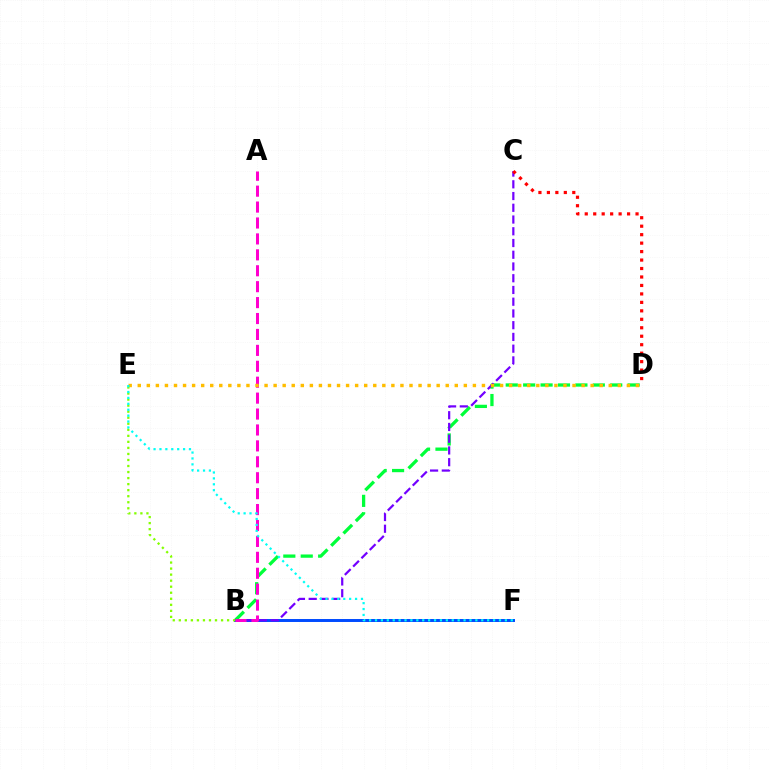{('B', 'D'): [{'color': '#00ff39', 'line_style': 'dashed', 'thickness': 2.37}], ('B', 'F'): [{'color': '#004bff', 'line_style': 'solid', 'thickness': 2.13}], ('B', 'C'): [{'color': '#7200ff', 'line_style': 'dashed', 'thickness': 1.59}], ('A', 'B'): [{'color': '#ff00cf', 'line_style': 'dashed', 'thickness': 2.16}], ('D', 'E'): [{'color': '#ffbd00', 'line_style': 'dotted', 'thickness': 2.46}], ('B', 'E'): [{'color': '#84ff00', 'line_style': 'dotted', 'thickness': 1.64}], ('C', 'D'): [{'color': '#ff0000', 'line_style': 'dotted', 'thickness': 2.3}], ('E', 'F'): [{'color': '#00fff6', 'line_style': 'dotted', 'thickness': 1.6}]}